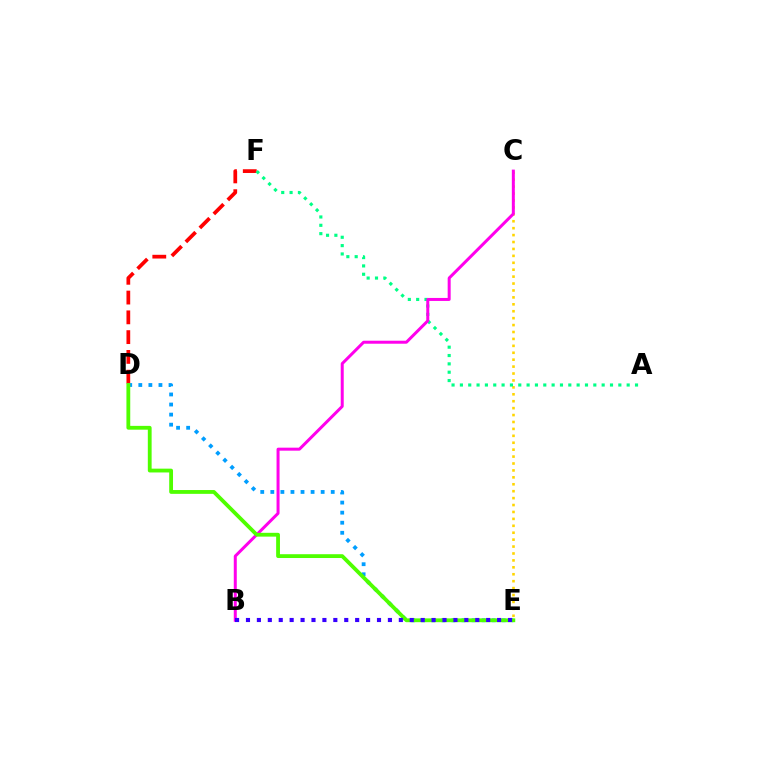{('D', 'F'): [{'color': '#ff0000', 'line_style': 'dashed', 'thickness': 2.69}], ('C', 'E'): [{'color': '#ffd500', 'line_style': 'dotted', 'thickness': 1.88}], ('A', 'F'): [{'color': '#00ff86', 'line_style': 'dotted', 'thickness': 2.27}], ('B', 'C'): [{'color': '#ff00ed', 'line_style': 'solid', 'thickness': 2.16}], ('D', 'E'): [{'color': '#009eff', 'line_style': 'dotted', 'thickness': 2.74}, {'color': '#4fff00', 'line_style': 'solid', 'thickness': 2.74}], ('B', 'E'): [{'color': '#3700ff', 'line_style': 'dotted', 'thickness': 2.97}]}